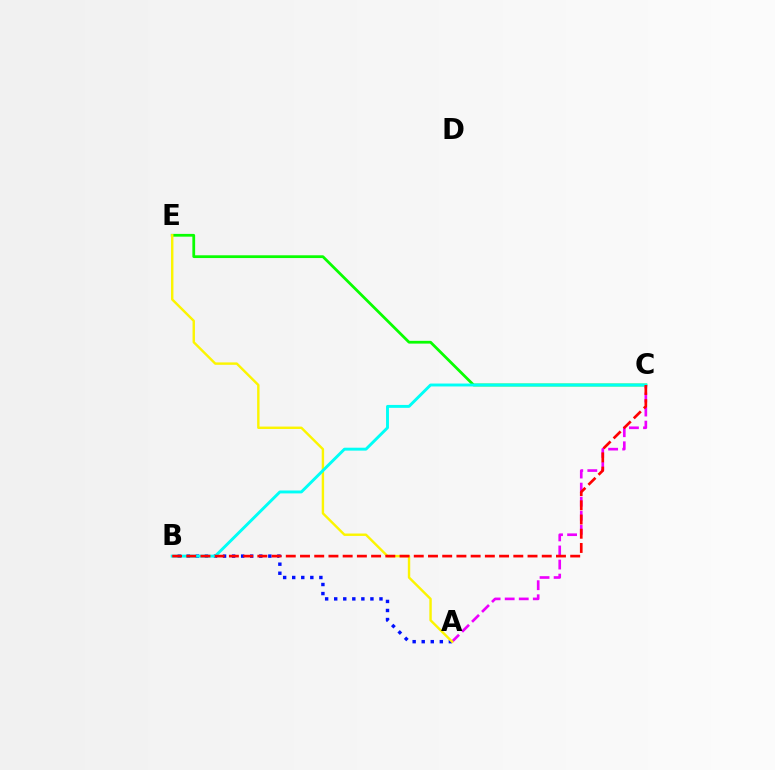{('C', 'E'): [{'color': '#08ff00', 'line_style': 'solid', 'thickness': 1.99}], ('A', 'C'): [{'color': '#ee00ff', 'line_style': 'dashed', 'thickness': 1.91}], ('A', 'B'): [{'color': '#0010ff', 'line_style': 'dotted', 'thickness': 2.46}], ('A', 'E'): [{'color': '#fcf500', 'line_style': 'solid', 'thickness': 1.74}], ('B', 'C'): [{'color': '#00fff6', 'line_style': 'solid', 'thickness': 2.1}, {'color': '#ff0000', 'line_style': 'dashed', 'thickness': 1.93}]}